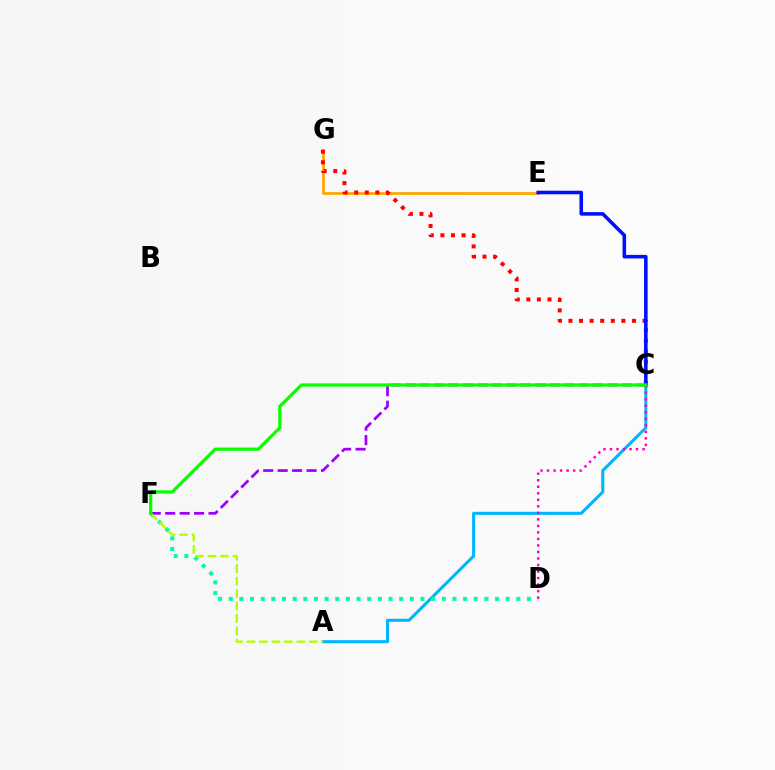{('E', 'G'): [{'color': '#ffa500', 'line_style': 'solid', 'thickness': 1.98}], ('C', 'G'): [{'color': '#ff0000', 'line_style': 'dotted', 'thickness': 2.87}], ('A', 'C'): [{'color': '#00b5ff', 'line_style': 'solid', 'thickness': 2.19}], ('C', 'E'): [{'color': '#0010ff', 'line_style': 'solid', 'thickness': 2.56}], ('D', 'F'): [{'color': '#00ff9d', 'line_style': 'dotted', 'thickness': 2.89}], ('C', 'D'): [{'color': '#ff00bd', 'line_style': 'dotted', 'thickness': 1.77}], ('C', 'F'): [{'color': '#9b00ff', 'line_style': 'dashed', 'thickness': 1.96}, {'color': '#08ff00', 'line_style': 'solid', 'thickness': 2.34}], ('A', 'F'): [{'color': '#b3ff00', 'line_style': 'dashed', 'thickness': 1.69}]}